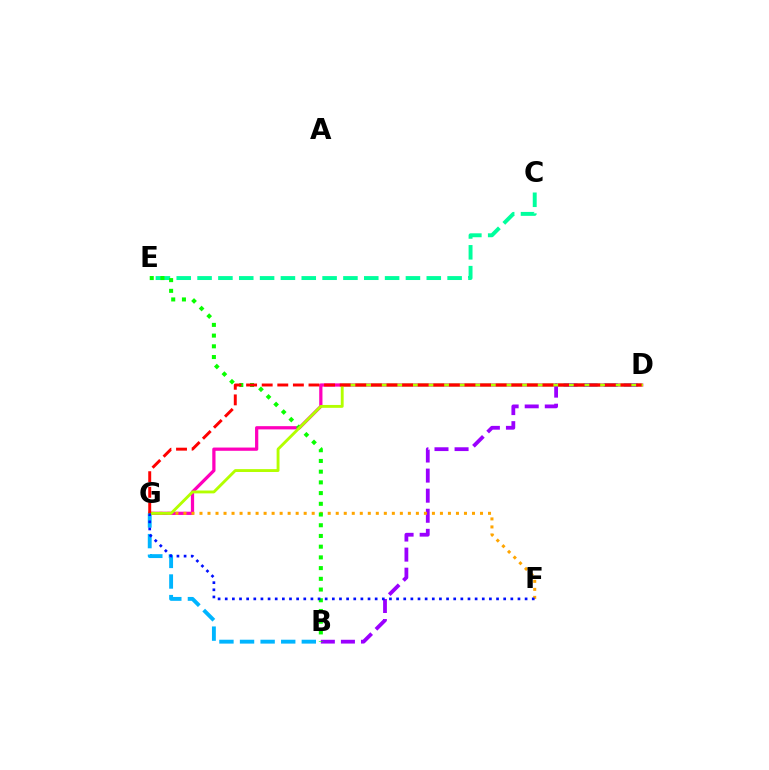{('C', 'E'): [{'color': '#00ff9d', 'line_style': 'dashed', 'thickness': 2.83}], ('D', 'G'): [{'color': '#ff00bd', 'line_style': 'solid', 'thickness': 2.33}, {'color': '#b3ff00', 'line_style': 'solid', 'thickness': 2.06}, {'color': '#ff0000', 'line_style': 'dashed', 'thickness': 2.12}], ('B', 'G'): [{'color': '#00b5ff', 'line_style': 'dashed', 'thickness': 2.8}], ('B', 'D'): [{'color': '#9b00ff', 'line_style': 'dashed', 'thickness': 2.73}], ('F', 'G'): [{'color': '#ffa500', 'line_style': 'dotted', 'thickness': 2.18}, {'color': '#0010ff', 'line_style': 'dotted', 'thickness': 1.94}], ('B', 'E'): [{'color': '#08ff00', 'line_style': 'dotted', 'thickness': 2.91}]}